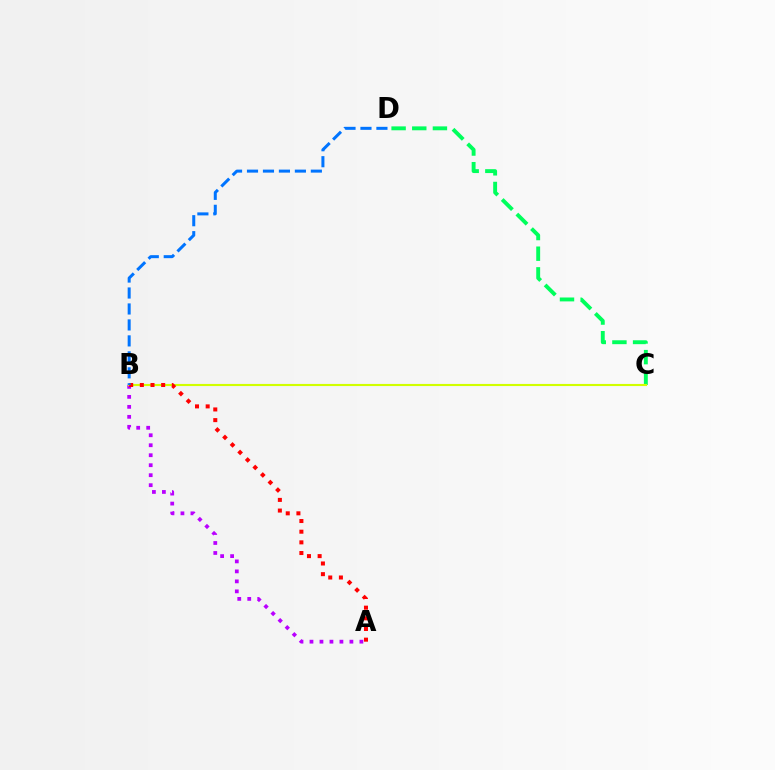{('C', 'D'): [{'color': '#00ff5c', 'line_style': 'dashed', 'thickness': 2.81}], ('A', 'B'): [{'color': '#b900ff', 'line_style': 'dotted', 'thickness': 2.71}, {'color': '#ff0000', 'line_style': 'dotted', 'thickness': 2.9}], ('B', 'C'): [{'color': '#d1ff00', 'line_style': 'solid', 'thickness': 1.52}], ('B', 'D'): [{'color': '#0074ff', 'line_style': 'dashed', 'thickness': 2.17}]}